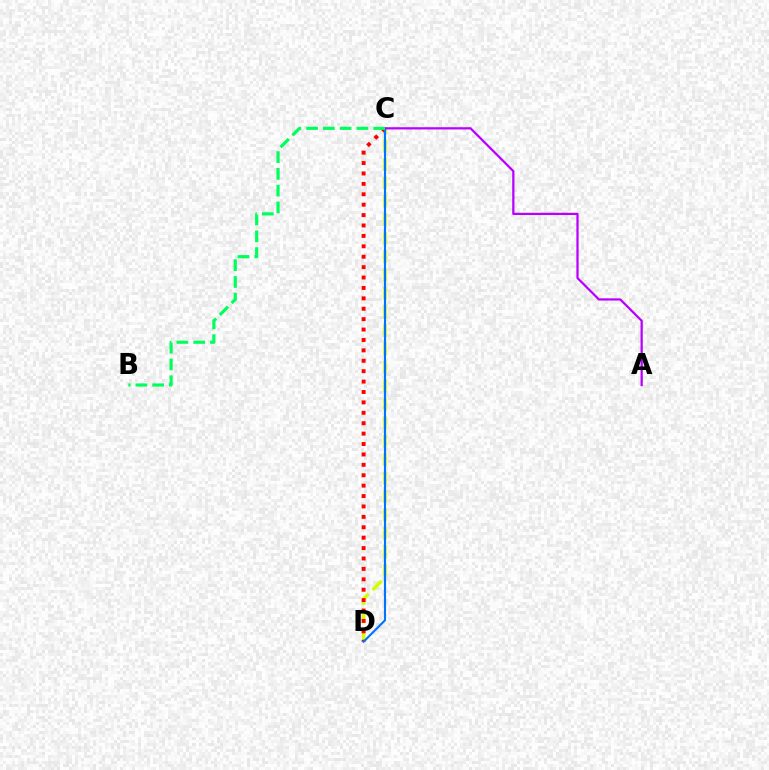{('C', 'D'): [{'color': '#d1ff00', 'line_style': 'dashed', 'thickness': 2.51}, {'color': '#ff0000', 'line_style': 'dotted', 'thickness': 2.83}, {'color': '#0074ff', 'line_style': 'solid', 'thickness': 1.53}], ('A', 'C'): [{'color': '#b900ff', 'line_style': 'solid', 'thickness': 1.62}], ('B', 'C'): [{'color': '#00ff5c', 'line_style': 'dashed', 'thickness': 2.28}]}